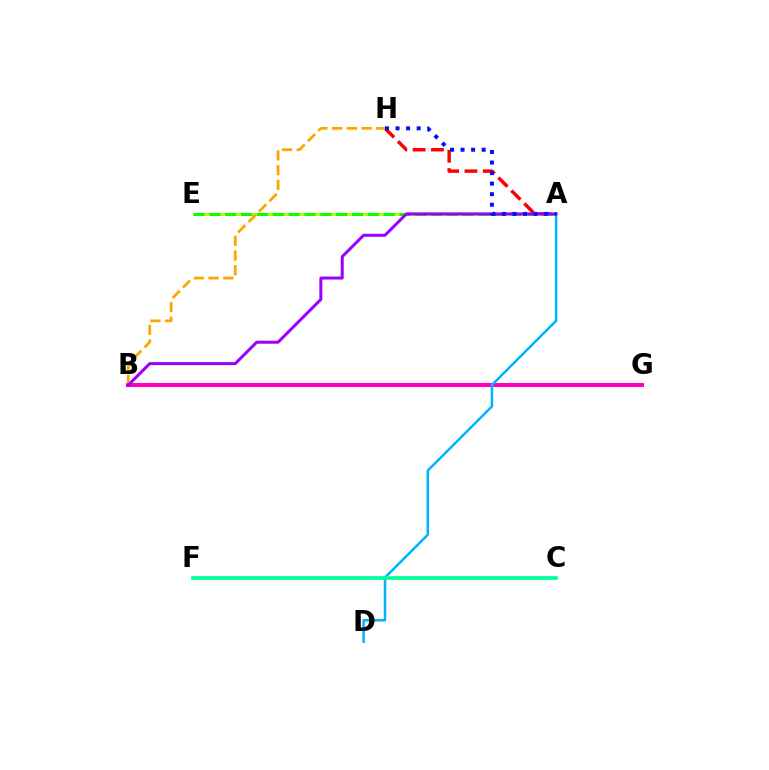{('B', 'G'): [{'color': '#ff00bd', 'line_style': 'solid', 'thickness': 2.9}], ('A', 'H'): [{'color': '#ff0000', 'line_style': 'dashed', 'thickness': 2.49}, {'color': '#0010ff', 'line_style': 'dotted', 'thickness': 2.87}], ('A', 'E'): [{'color': '#b3ff00', 'line_style': 'dashed', 'thickness': 2.12}, {'color': '#08ff00', 'line_style': 'dashed', 'thickness': 2.15}], ('A', 'D'): [{'color': '#00b5ff', 'line_style': 'solid', 'thickness': 1.82}], ('C', 'F'): [{'color': '#00ff9d', 'line_style': 'solid', 'thickness': 2.66}], ('B', 'H'): [{'color': '#ffa500', 'line_style': 'dashed', 'thickness': 2.0}], ('A', 'B'): [{'color': '#9b00ff', 'line_style': 'solid', 'thickness': 2.17}]}